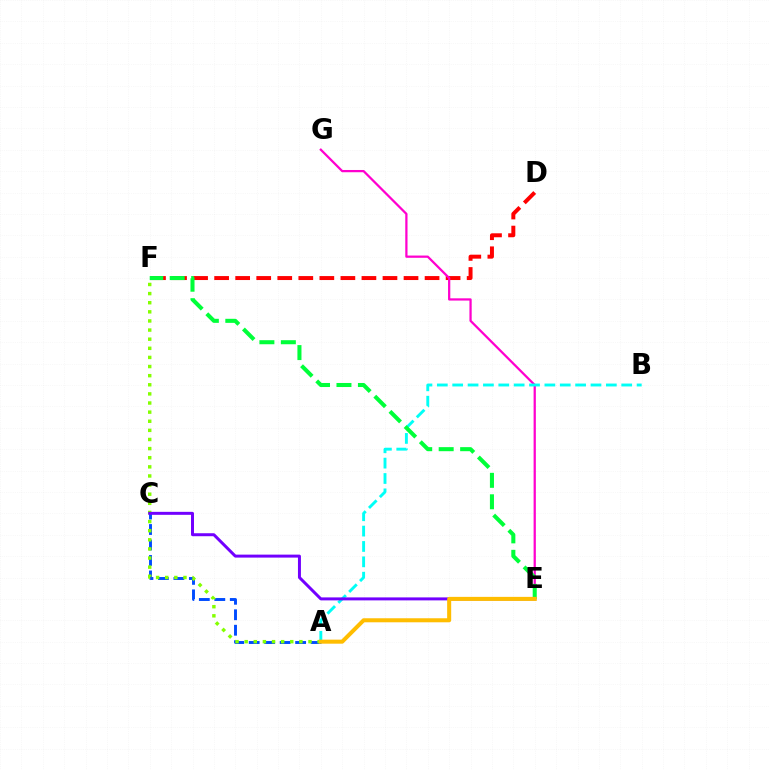{('D', 'F'): [{'color': '#ff0000', 'line_style': 'dashed', 'thickness': 2.86}], ('E', 'G'): [{'color': '#ff00cf', 'line_style': 'solid', 'thickness': 1.62}], ('A', 'C'): [{'color': '#004bff', 'line_style': 'dashed', 'thickness': 2.1}], ('A', 'B'): [{'color': '#00fff6', 'line_style': 'dashed', 'thickness': 2.09}], ('A', 'F'): [{'color': '#84ff00', 'line_style': 'dotted', 'thickness': 2.48}], ('C', 'E'): [{'color': '#7200ff', 'line_style': 'solid', 'thickness': 2.15}], ('E', 'F'): [{'color': '#00ff39', 'line_style': 'dashed', 'thickness': 2.92}], ('A', 'E'): [{'color': '#ffbd00', 'line_style': 'solid', 'thickness': 2.9}]}